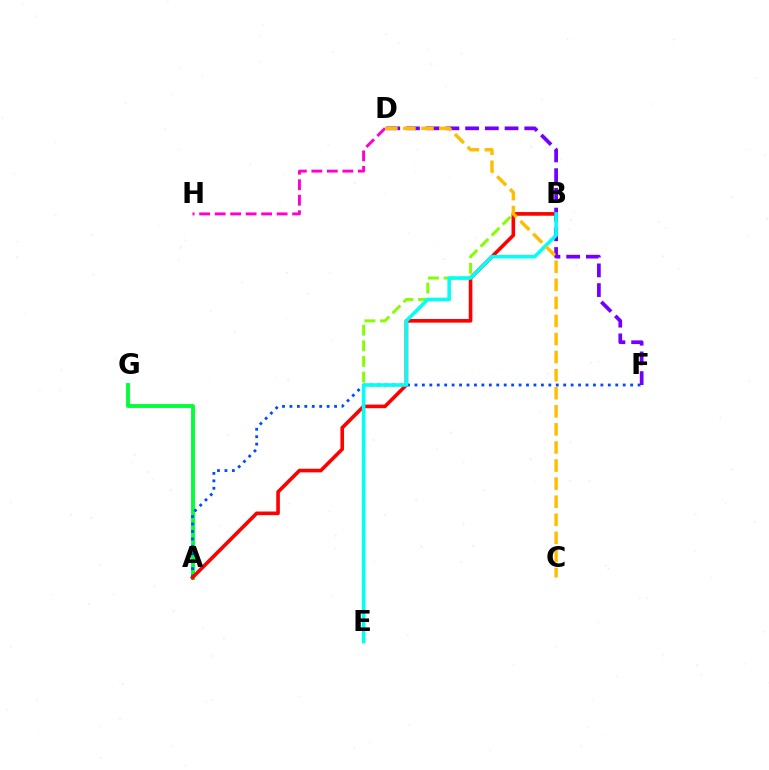{('A', 'G'): [{'color': '#00ff39', 'line_style': 'solid', 'thickness': 2.78}], ('B', 'E'): [{'color': '#84ff00', 'line_style': 'dashed', 'thickness': 2.12}, {'color': '#00fff6', 'line_style': 'solid', 'thickness': 2.56}], ('A', 'F'): [{'color': '#004bff', 'line_style': 'dotted', 'thickness': 2.02}], ('A', 'B'): [{'color': '#ff0000', 'line_style': 'solid', 'thickness': 2.6}], ('D', 'F'): [{'color': '#7200ff', 'line_style': 'dashed', 'thickness': 2.68}], ('D', 'H'): [{'color': '#ff00cf', 'line_style': 'dashed', 'thickness': 2.11}], ('C', 'D'): [{'color': '#ffbd00', 'line_style': 'dashed', 'thickness': 2.46}]}